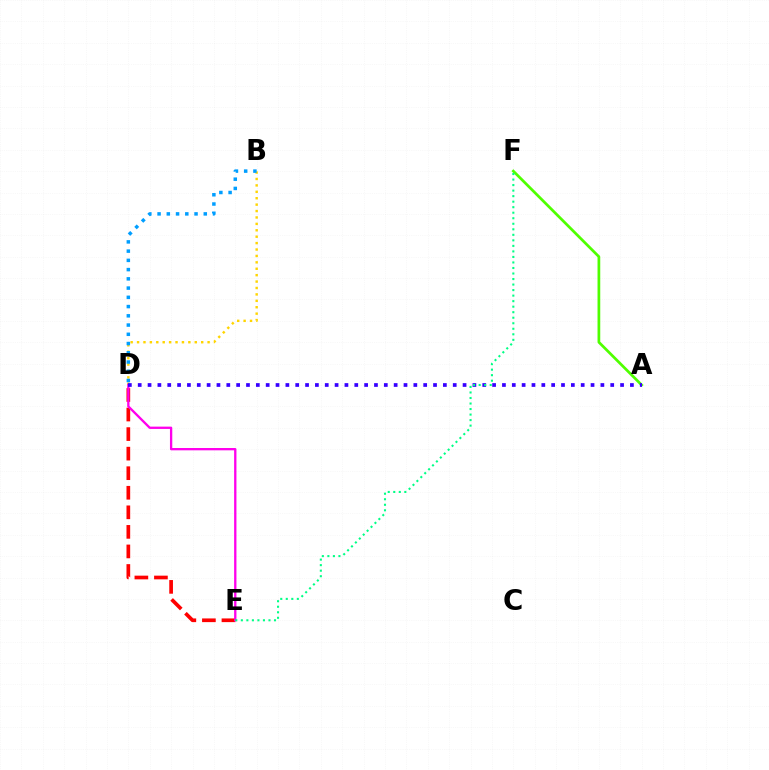{('B', 'D'): [{'color': '#ffd500', 'line_style': 'dotted', 'thickness': 1.74}, {'color': '#009eff', 'line_style': 'dotted', 'thickness': 2.51}], ('A', 'F'): [{'color': '#4fff00', 'line_style': 'solid', 'thickness': 1.96}], ('D', 'E'): [{'color': '#ff0000', 'line_style': 'dashed', 'thickness': 2.66}, {'color': '#ff00ed', 'line_style': 'solid', 'thickness': 1.67}], ('A', 'D'): [{'color': '#3700ff', 'line_style': 'dotted', 'thickness': 2.67}], ('E', 'F'): [{'color': '#00ff86', 'line_style': 'dotted', 'thickness': 1.5}]}